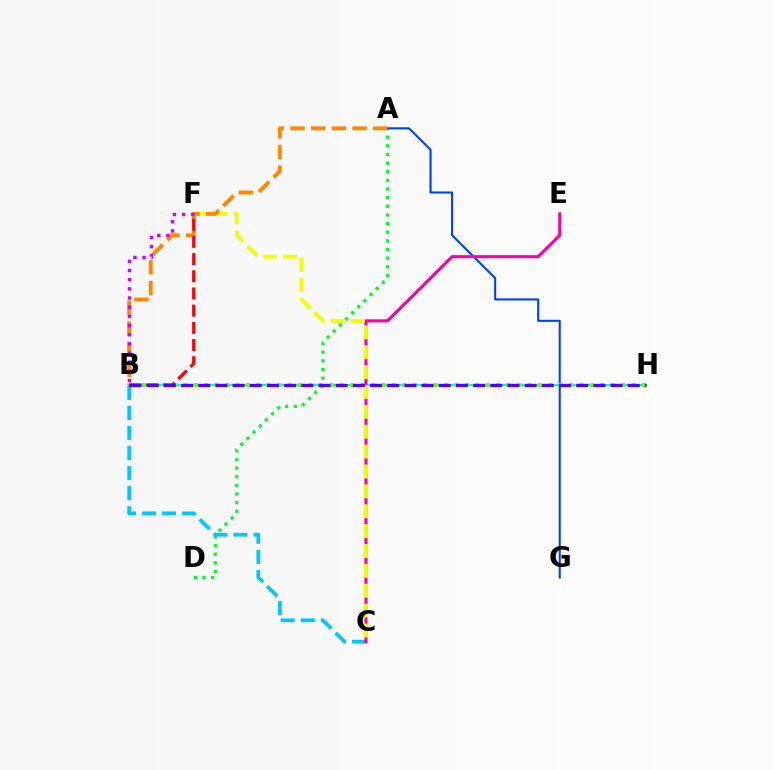{('A', 'D'): [{'color': '#00ff27', 'line_style': 'dotted', 'thickness': 2.35}], ('B', 'H'): [{'color': '#00ffaf', 'line_style': 'solid', 'thickness': 1.64}, {'color': '#66ff00', 'line_style': 'dotted', 'thickness': 2.83}, {'color': '#4f00ff', 'line_style': 'dashed', 'thickness': 2.33}], ('A', 'G'): [{'color': '#003fff', 'line_style': 'solid', 'thickness': 1.51}], ('B', 'C'): [{'color': '#00c7ff', 'line_style': 'dashed', 'thickness': 2.72}], ('C', 'E'): [{'color': '#ff00a0', 'line_style': 'solid', 'thickness': 2.21}], ('C', 'F'): [{'color': '#eeff00', 'line_style': 'dashed', 'thickness': 2.7}], ('A', 'B'): [{'color': '#ff8800', 'line_style': 'dashed', 'thickness': 2.81}], ('B', 'F'): [{'color': '#ff0000', 'line_style': 'dashed', 'thickness': 2.34}, {'color': '#d600ff', 'line_style': 'dotted', 'thickness': 2.49}]}